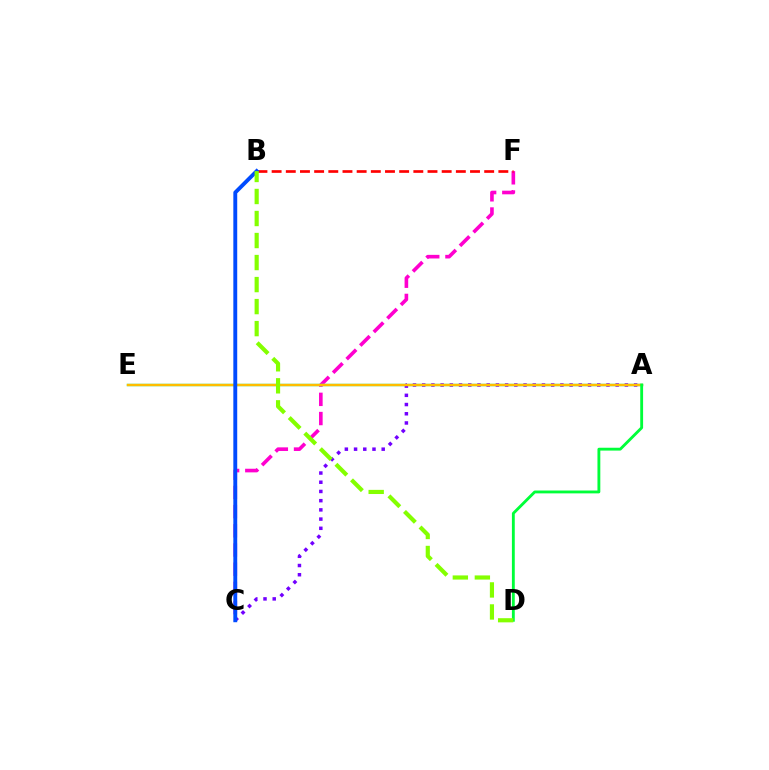{('C', 'F'): [{'color': '#ff00cf', 'line_style': 'dashed', 'thickness': 2.61}], ('B', 'F'): [{'color': '#ff0000', 'line_style': 'dashed', 'thickness': 1.93}], ('A', 'E'): [{'color': '#00fff6', 'line_style': 'solid', 'thickness': 1.72}, {'color': '#ffbd00', 'line_style': 'solid', 'thickness': 1.79}], ('A', 'C'): [{'color': '#7200ff', 'line_style': 'dotted', 'thickness': 2.5}], ('A', 'D'): [{'color': '#00ff39', 'line_style': 'solid', 'thickness': 2.05}], ('B', 'C'): [{'color': '#004bff', 'line_style': 'solid', 'thickness': 2.8}], ('B', 'D'): [{'color': '#84ff00', 'line_style': 'dashed', 'thickness': 2.99}]}